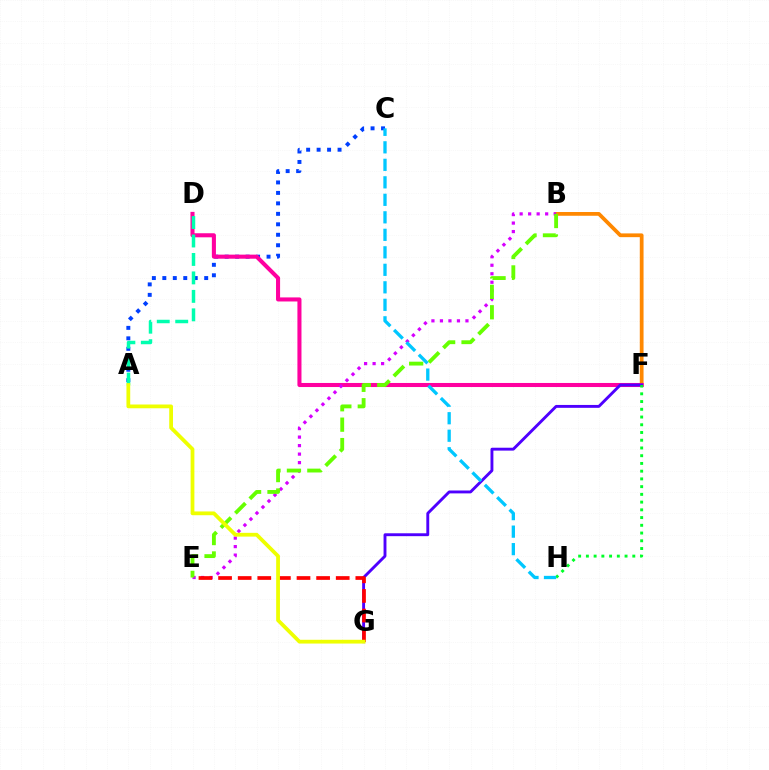{('A', 'C'): [{'color': '#003fff', 'line_style': 'dotted', 'thickness': 2.84}], ('B', 'F'): [{'color': '#ff8800', 'line_style': 'solid', 'thickness': 2.71}], ('D', 'F'): [{'color': '#ff00a0', 'line_style': 'solid', 'thickness': 2.93}], ('B', 'E'): [{'color': '#d600ff', 'line_style': 'dotted', 'thickness': 2.31}, {'color': '#66ff00', 'line_style': 'dashed', 'thickness': 2.77}], ('F', 'G'): [{'color': '#4f00ff', 'line_style': 'solid', 'thickness': 2.08}], ('F', 'H'): [{'color': '#00ff27', 'line_style': 'dotted', 'thickness': 2.1}], ('A', 'D'): [{'color': '#00ffaf', 'line_style': 'dashed', 'thickness': 2.51}], ('E', 'G'): [{'color': '#ff0000', 'line_style': 'dashed', 'thickness': 2.66}], ('A', 'G'): [{'color': '#eeff00', 'line_style': 'solid', 'thickness': 2.71}], ('C', 'H'): [{'color': '#00c7ff', 'line_style': 'dashed', 'thickness': 2.38}]}